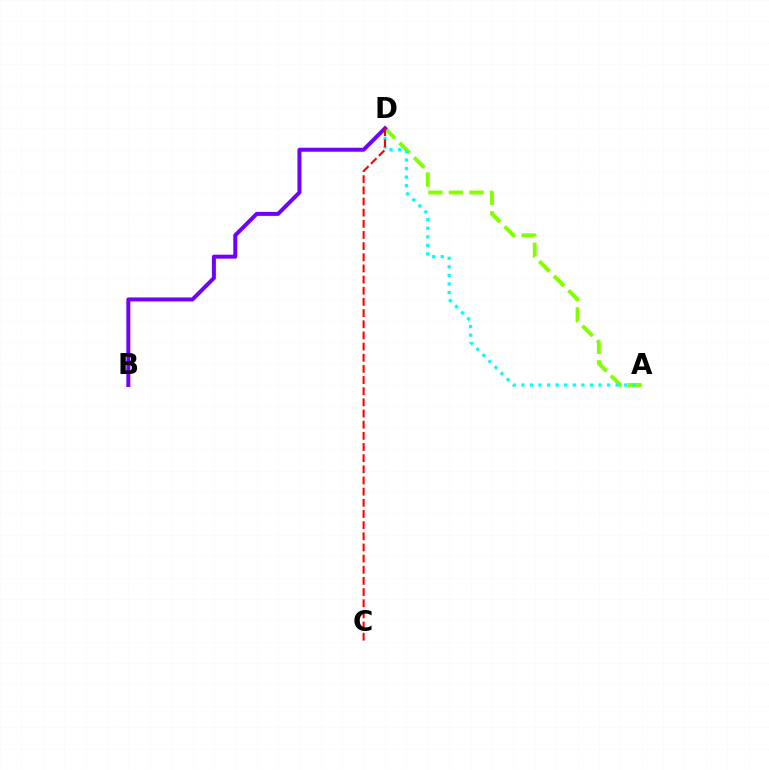{('A', 'D'): [{'color': '#84ff00', 'line_style': 'dashed', 'thickness': 2.8}, {'color': '#00fff6', 'line_style': 'dotted', 'thickness': 2.33}], ('B', 'D'): [{'color': '#7200ff', 'line_style': 'solid', 'thickness': 2.87}], ('C', 'D'): [{'color': '#ff0000', 'line_style': 'dashed', 'thickness': 1.52}]}